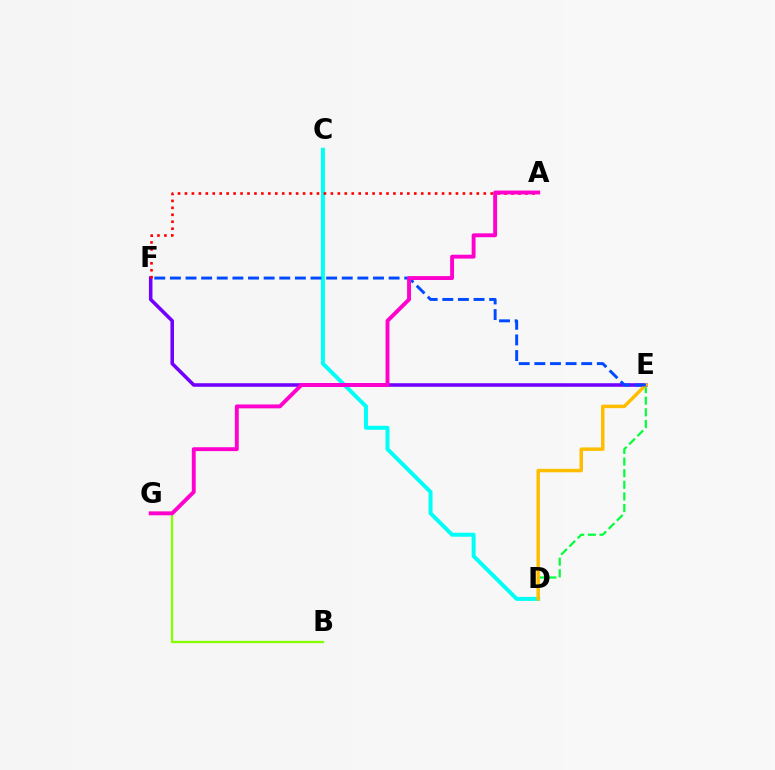{('D', 'E'): [{'color': '#00ff39', 'line_style': 'dashed', 'thickness': 1.58}, {'color': '#ffbd00', 'line_style': 'solid', 'thickness': 2.5}], ('C', 'D'): [{'color': '#00fff6', 'line_style': 'solid', 'thickness': 2.87}], ('E', 'F'): [{'color': '#7200ff', 'line_style': 'solid', 'thickness': 2.56}, {'color': '#004bff', 'line_style': 'dashed', 'thickness': 2.12}], ('B', 'G'): [{'color': '#84ff00', 'line_style': 'solid', 'thickness': 1.63}], ('A', 'F'): [{'color': '#ff0000', 'line_style': 'dotted', 'thickness': 1.89}], ('A', 'G'): [{'color': '#ff00cf', 'line_style': 'solid', 'thickness': 2.8}]}